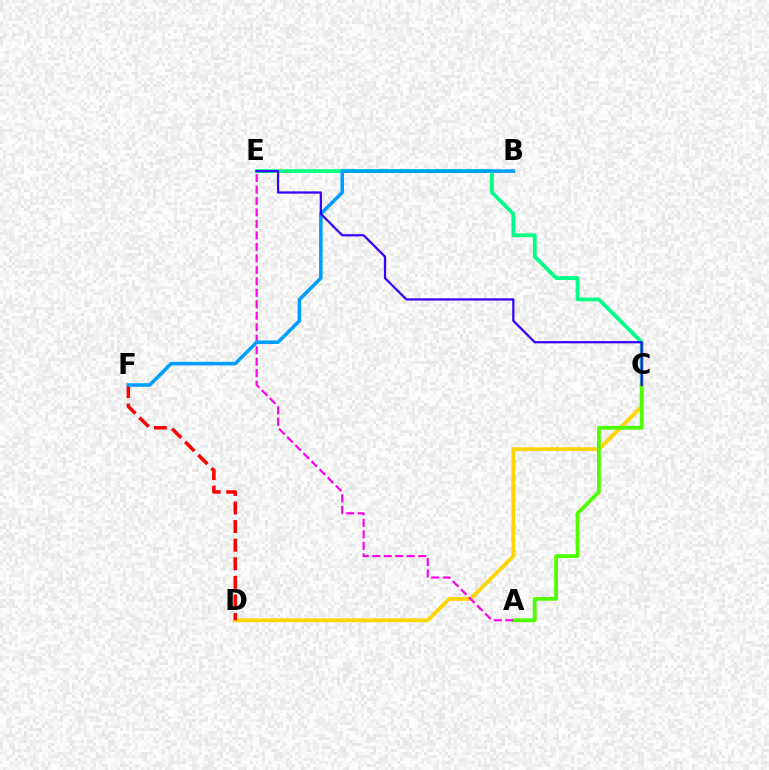{('C', 'E'): [{'color': '#00ff86', 'line_style': 'solid', 'thickness': 2.71}, {'color': '#3700ff', 'line_style': 'solid', 'thickness': 1.61}], ('C', 'D'): [{'color': '#ffd500', 'line_style': 'solid', 'thickness': 2.72}], ('A', 'C'): [{'color': '#4fff00', 'line_style': 'solid', 'thickness': 2.71}], ('A', 'E'): [{'color': '#ff00ed', 'line_style': 'dashed', 'thickness': 1.56}], ('D', 'F'): [{'color': '#ff0000', 'line_style': 'dashed', 'thickness': 2.52}], ('B', 'F'): [{'color': '#009eff', 'line_style': 'solid', 'thickness': 2.57}]}